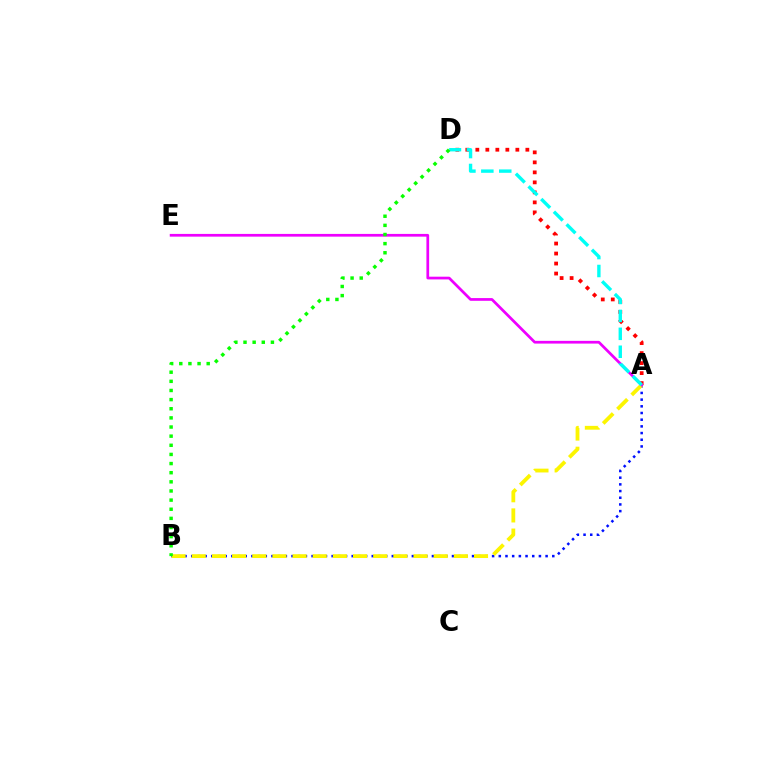{('A', 'B'): [{'color': '#0010ff', 'line_style': 'dotted', 'thickness': 1.82}, {'color': '#fcf500', 'line_style': 'dashed', 'thickness': 2.74}], ('A', 'D'): [{'color': '#ff0000', 'line_style': 'dotted', 'thickness': 2.72}, {'color': '#00fff6', 'line_style': 'dashed', 'thickness': 2.43}], ('A', 'E'): [{'color': '#ee00ff', 'line_style': 'solid', 'thickness': 1.96}], ('B', 'D'): [{'color': '#08ff00', 'line_style': 'dotted', 'thickness': 2.48}]}